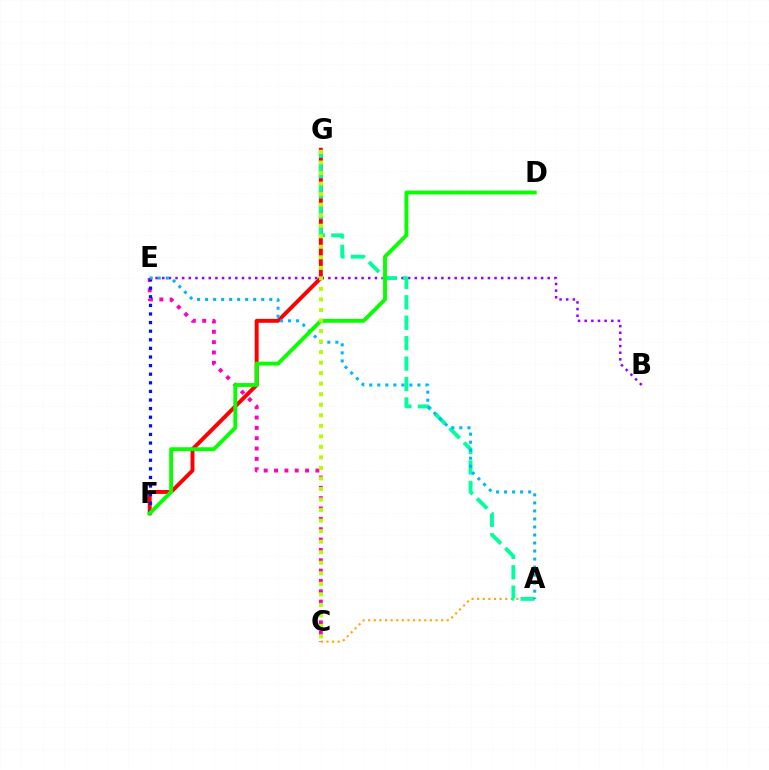{('F', 'G'): [{'color': '#ff0000', 'line_style': 'solid', 'thickness': 2.82}], ('C', 'E'): [{'color': '#ff00bd', 'line_style': 'dotted', 'thickness': 2.81}], ('E', 'F'): [{'color': '#0010ff', 'line_style': 'dotted', 'thickness': 2.34}], ('B', 'E'): [{'color': '#9b00ff', 'line_style': 'dotted', 'thickness': 1.81}], ('A', 'C'): [{'color': '#ffa500', 'line_style': 'dotted', 'thickness': 1.52}], ('A', 'G'): [{'color': '#00ff9d', 'line_style': 'dashed', 'thickness': 2.77}], ('A', 'E'): [{'color': '#00b5ff', 'line_style': 'dotted', 'thickness': 2.18}], ('D', 'F'): [{'color': '#08ff00', 'line_style': 'solid', 'thickness': 2.78}], ('C', 'G'): [{'color': '#b3ff00', 'line_style': 'dotted', 'thickness': 2.86}]}